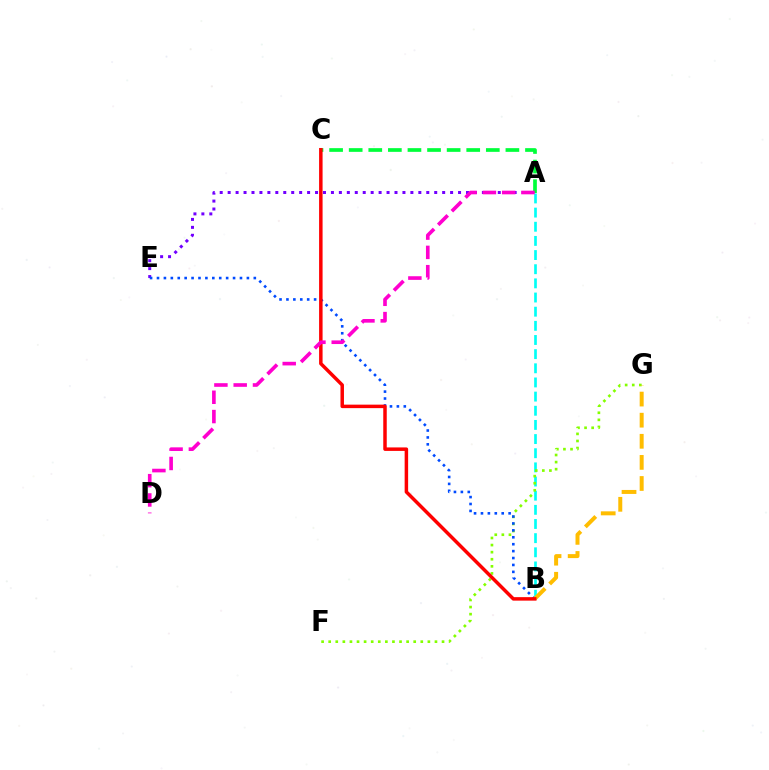{('A', 'B'): [{'color': '#00fff6', 'line_style': 'dashed', 'thickness': 1.92}], ('A', 'E'): [{'color': '#7200ff', 'line_style': 'dotted', 'thickness': 2.16}], ('A', 'C'): [{'color': '#00ff39', 'line_style': 'dashed', 'thickness': 2.66}], ('F', 'G'): [{'color': '#84ff00', 'line_style': 'dotted', 'thickness': 1.92}], ('B', 'E'): [{'color': '#004bff', 'line_style': 'dotted', 'thickness': 1.88}], ('B', 'G'): [{'color': '#ffbd00', 'line_style': 'dashed', 'thickness': 2.87}], ('B', 'C'): [{'color': '#ff0000', 'line_style': 'solid', 'thickness': 2.51}], ('A', 'D'): [{'color': '#ff00cf', 'line_style': 'dashed', 'thickness': 2.62}]}